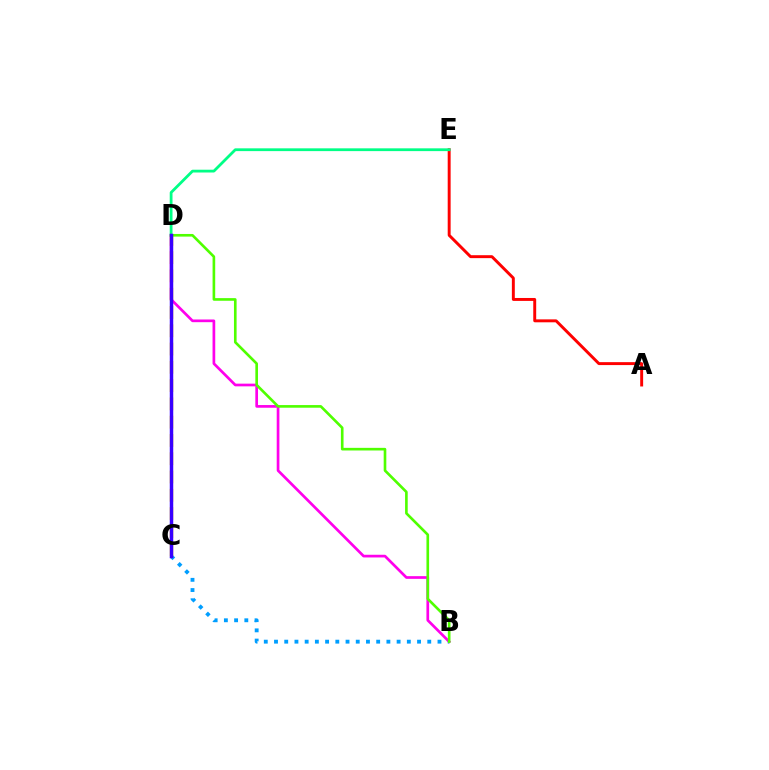{('B', 'C'): [{'color': '#009eff', 'line_style': 'dotted', 'thickness': 2.78}], ('A', 'E'): [{'color': '#ff0000', 'line_style': 'solid', 'thickness': 2.11}], ('D', 'E'): [{'color': '#00ff86', 'line_style': 'solid', 'thickness': 2.0}], ('C', 'D'): [{'color': '#ffd500', 'line_style': 'dashed', 'thickness': 2.48}, {'color': '#3700ff', 'line_style': 'solid', 'thickness': 2.5}], ('B', 'D'): [{'color': '#ff00ed', 'line_style': 'solid', 'thickness': 1.94}, {'color': '#4fff00', 'line_style': 'solid', 'thickness': 1.9}]}